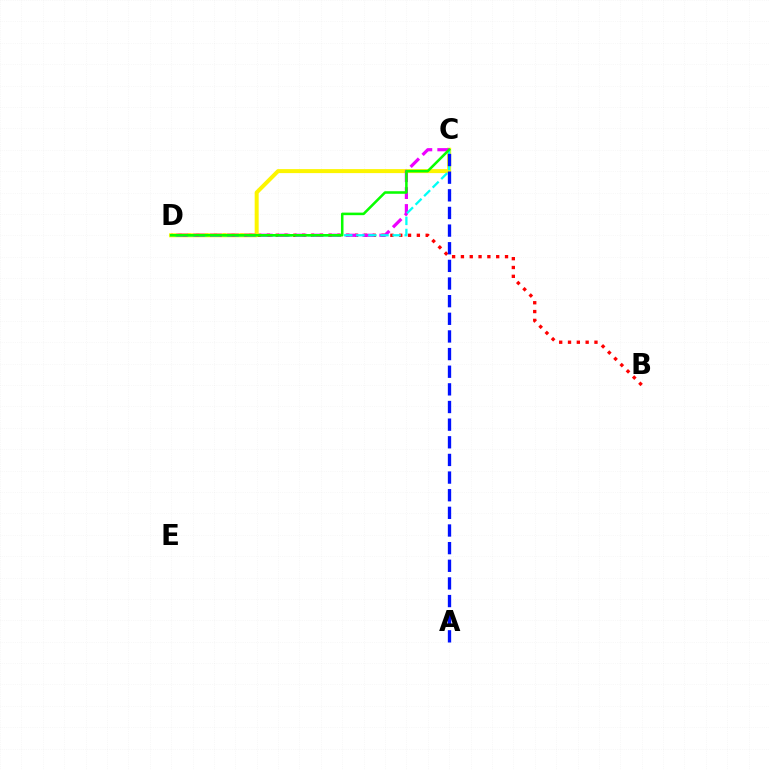{('B', 'D'): [{'color': '#ff0000', 'line_style': 'dotted', 'thickness': 2.4}], ('C', 'D'): [{'color': '#fcf500', 'line_style': 'solid', 'thickness': 2.87}, {'color': '#ee00ff', 'line_style': 'dashed', 'thickness': 2.3}, {'color': '#00fff6', 'line_style': 'dashed', 'thickness': 1.64}, {'color': '#08ff00', 'line_style': 'solid', 'thickness': 1.84}], ('A', 'C'): [{'color': '#0010ff', 'line_style': 'dashed', 'thickness': 2.4}]}